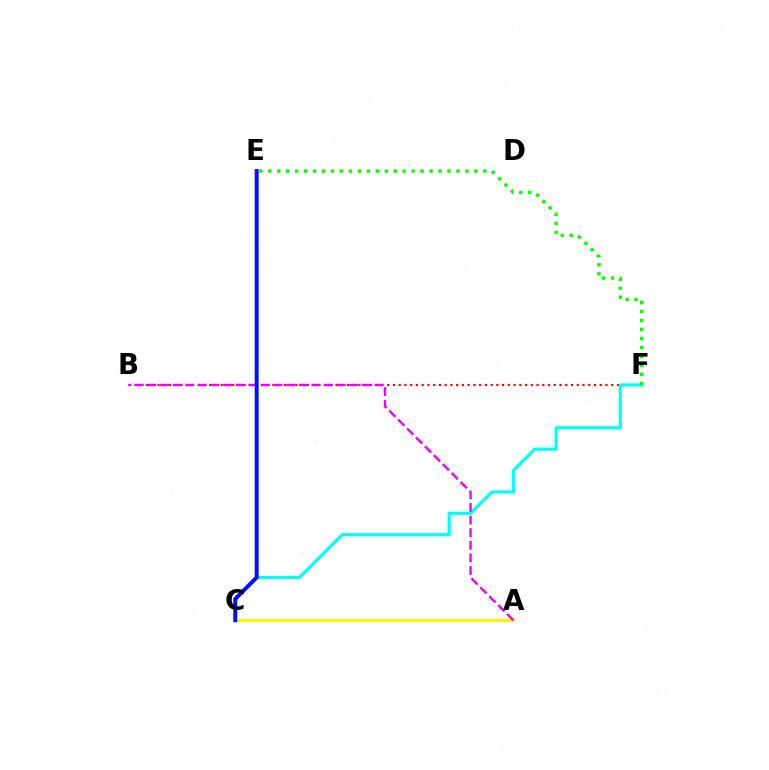{('B', 'F'): [{'color': '#ff0000', 'line_style': 'dotted', 'thickness': 1.56}], ('A', 'C'): [{'color': '#fcf500', 'line_style': 'solid', 'thickness': 2.25}], ('C', 'F'): [{'color': '#00fff6', 'line_style': 'solid', 'thickness': 2.28}], ('A', 'B'): [{'color': '#ee00ff', 'line_style': 'dashed', 'thickness': 1.71}], ('E', 'F'): [{'color': '#08ff00', 'line_style': 'dotted', 'thickness': 2.43}], ('C', 'E'): [{'color': '#0010ff', 'line_style': 'solid', 'thickness': 2.85}]}